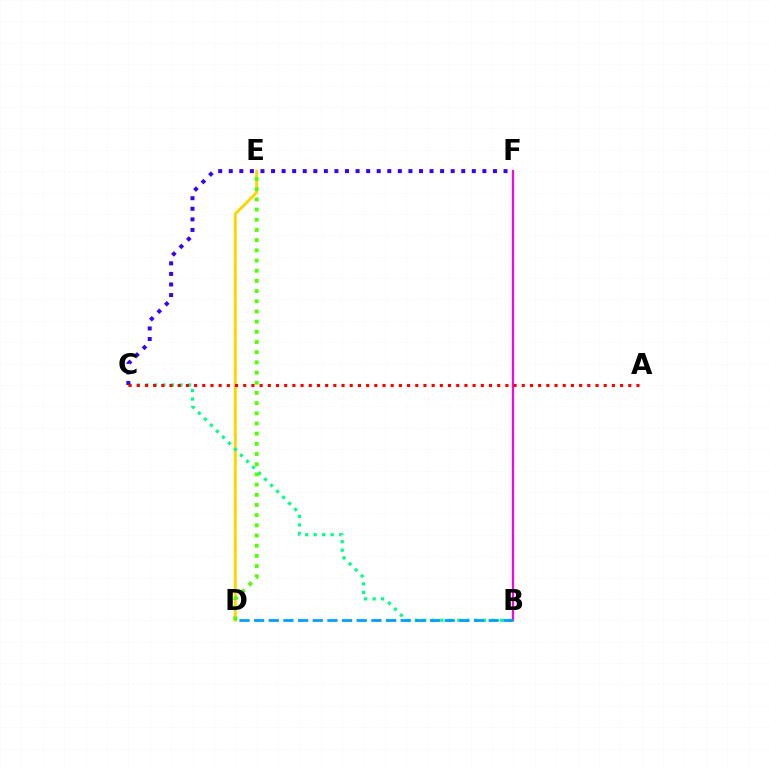{('D', 'E'): [{'color': '#ffd500', 'line_style': 'solid', 'thickness': 2.12}, {'color': '#4fff00', 'line_style': 'dotted', 'thickness': 2.77}], ('B', 'C'): [{'color': '#00ff86', 'line_style': 'dotted', 'thickness': 2.31}], ('C', 'F'): [{'color': '#3700ff', 'line_style': 'dotted', 'thickness': 2.87}], ('B', 'F'): [{'color': '#ff00ed', 'line_style': 'solid', 'thickness': 1.57}], ('A', 'C'): [{'color': '#ff0000', 'line_style': 'dotted', 'thickness': 2.23}], ('B', 'D'): [{'color': '#009eff', 'line_style': 'dashed', 'thickness': 1.99}]}